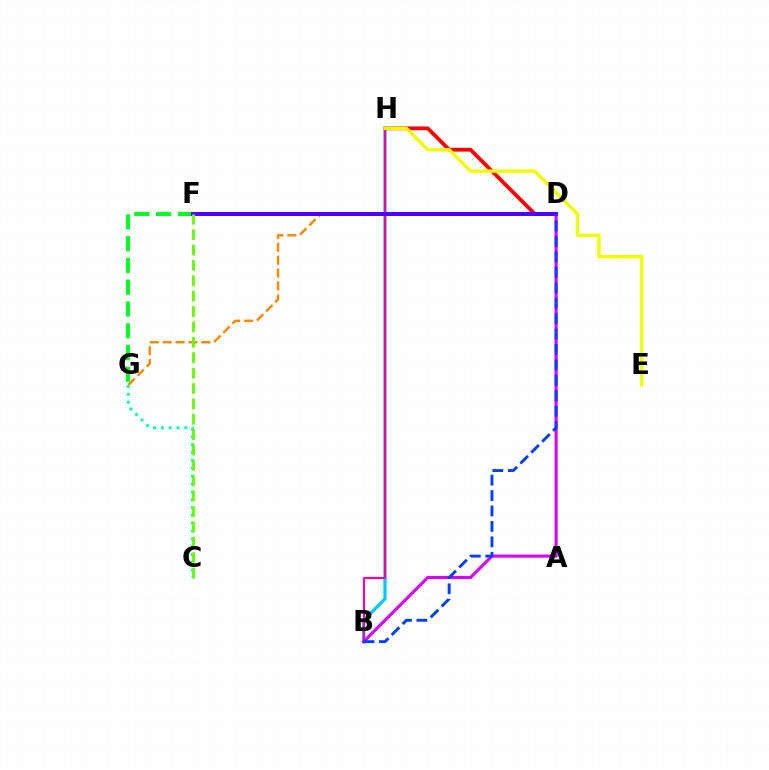{('C', 'G'): [{'color': '#00ffaf', 'line_style': 'dotted', 'thickness': 2.13}], ('D', 'H'): [{'color': '#ff0000', 'line_style': 'solid', 'thickness': 2.72}], ('B', 'H'): [{'color': '#00c7ff', 'line_style': 'solid', 'thickness': 2.33}, {'color': '#ff00a0', 'line_style': 'solid', 'thickness': 1.56}], ('B', 'D'): [{'color': '#d600ff', 'line_style': 'solid', 'thickness': 2.25}, {'color': '#003fff', 'line_style': 'dashed', 'thickness': 2.1}], ('F', 'G'): [{'color': '#00ff27', 'line_style': 'dashed', 'thickness': 2.96}], ('D', 'G'): [{'color': '#ff8800', 'line_style': 'dashed', 'thickness': 1.75}], ('D', 'F'): [{'color': '#4f00ff', 'line_style': 'solid', 'thickness': 2.88}], ('E', 'H'): [{'color': '#eeff00', 'line_style': 'solid', 'thickness': 2.44}], ('C', 'F'): [{'color': '#66ff00', 'line_style': 'dashed', 'thickness': 2.09}]}